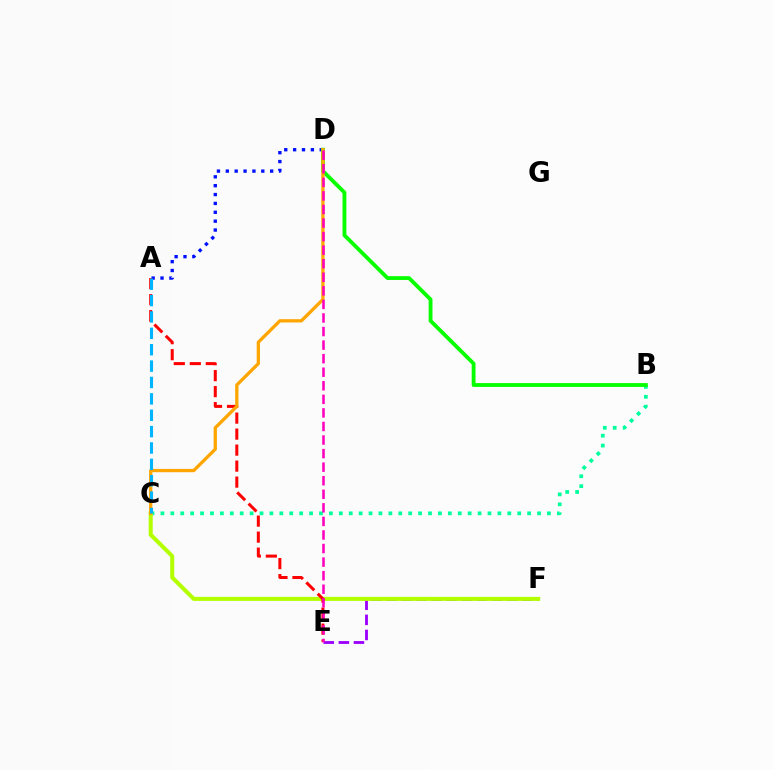{('A', 'D'): [{'color': '#0010ff', 'line_style': 'dotted', 'thickness': 2.41}], ('B', 'C'): [{'color': '#00ff9d', 'line_style': 'dotted', 'thickness': 2.69}], ('E', 'F'): [{'color': '#9b00ff', 'line_style': 'dashed', 'thickness': 2.05}], ('C', 'F'): [{'color': '#b3ff00', 'line_style': 'solid', 'thickness': 2.9}], ('A', 'E'): [{'color': '#ff0000', 'line_style': 'dashed', 'thickness': 2.17}], ('B', 'D'): [{'color': '#08ff00', 'line_style': 'solid', 'thickness': 2.76}], ('C', 'D'): [{'color': '#ffa500', 'line_style': 'solid', 'thickness': 2.36}], ('A', 'C'): [{'color': '#00b5ff', 'line_style': 'dashed', 'thickness': 2.22}], ('D', 'E'): [{'color': '#ff00bd', 'line_style': 'dashed', 'thickness': 1.84}]}